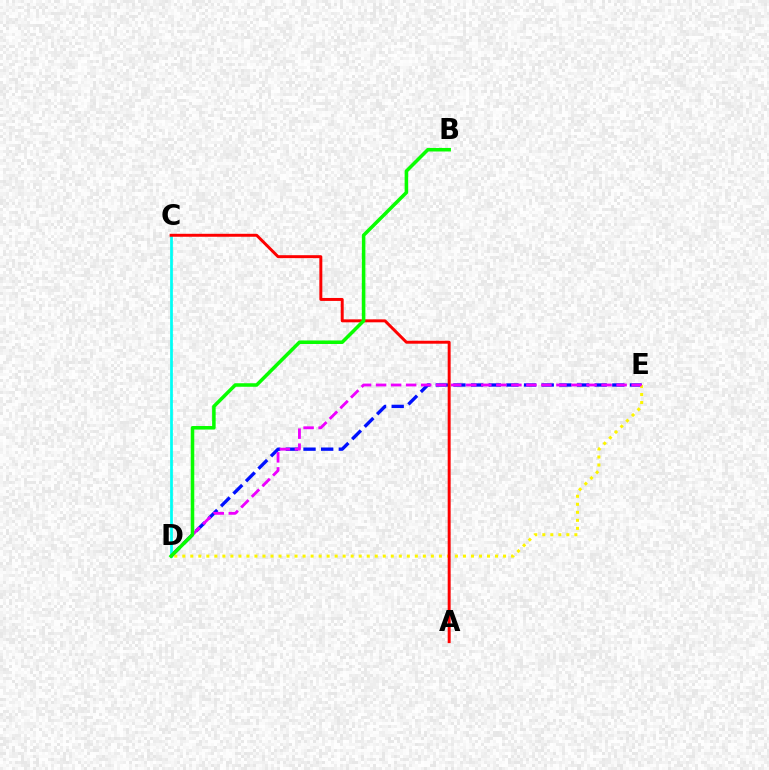{('D', 'E'): [{'color': '#0010ff', 'line_style': 'dashed', 'thickness': 2.4}, {'color': '#fcf500', 'line_style': 'dotted', 'thickness': 2.18}, {'color': '#ee00ff', 'line_style': 'dashed', 'thickness': 2.04}], ('C', 'D'): [{'color': '#00fff6', 'line_style': 'solid', 'thickness': 1.97}], ('A', 'C'): [{'color': '#ff0000', 'line_style': 'solid', 'thickness': 2.13}], ('B', 'D'): [{'color': '#08ff00', 'line_style': 'solid', 'thickness': 2.54}]}